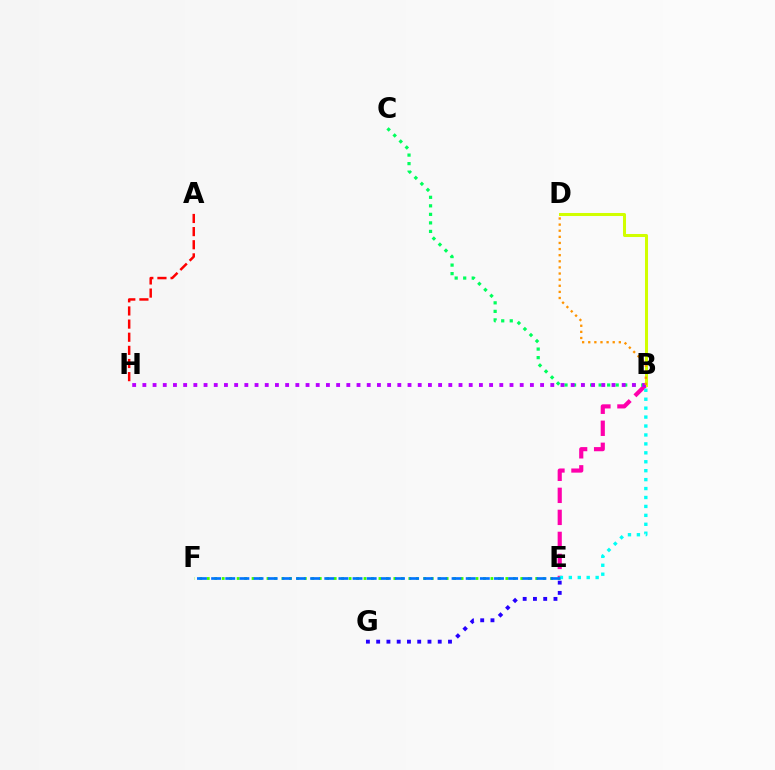{('B', 'E'): [{'color': '#ff00ac', 'line_style': 'dashed', 'thickness': 2.99}, {'color': '#00fff6', 'line_style': 'dotted', 'thickness': 2.43}], ('E', 'F'): [{'color': '#3dff00', 'line_style': 'dotted', 'thickness': 2.03}, {'color': '#0074ff', 'line_style': 'dashed', 'thickness': 1.92}], ('A', 'H'): [{'color': '#ff0000', 'line_style': 'dashed', 'thickness': 1.78}], ('B', 'D'): [{'color': '#d1ff00', 'line_style': 'solid', 'thickness': 2.18}, {'color': '#ff9400', 'line_style': 'dotted', 'thickness': 1.66}], ('B', 'C'): [{'color': '#00ff5c', 'line_style': 'dotted', 'thickness': 2.32}], ('B', 'H'): [{'color': '#b900ff', 'line_style': 'dotted', 'thickness': 2.77}], ('E', 'G'): [{'color': '#2500ff', 'line_style': 'dotted', 'thickness': 2.79}]}